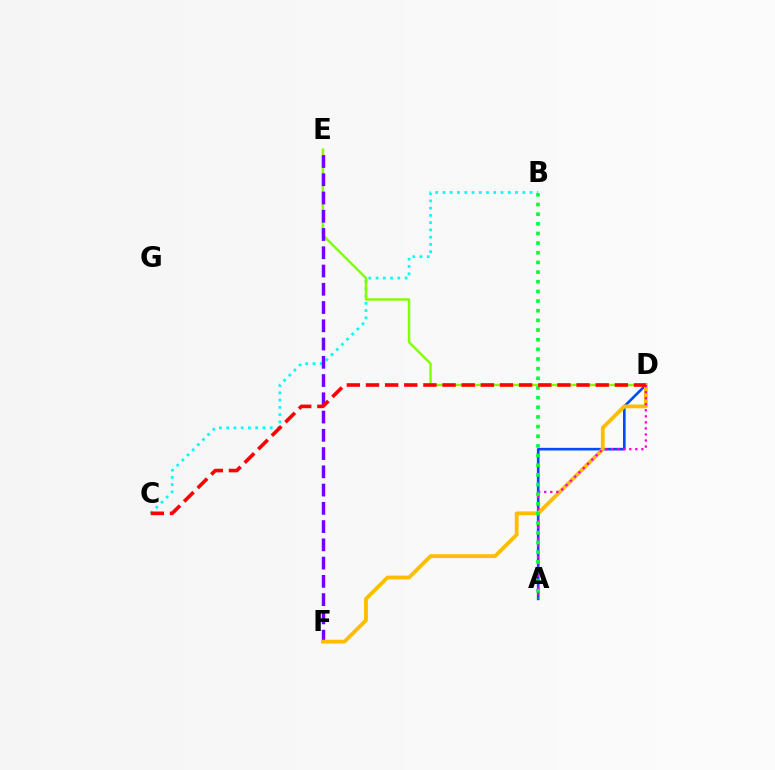{('B', 'C'): [{'color': '#00fff6', 'line_style': 'dotted', 'thickness': 1.97}], ('D', 'E'): [{'color': '#84ff00', 'line_style': 'solid', 'thickness': 1.74}], ('A', 'D'): [{'color': '#004bff', 'line_style': 'solid', 'thickness': 1.9}, {'color': '#ff00cf', 'line_style': 'dotted', 'thickness': 1.64}], ('E', 'F'): [{'color': '#7200ff', 'line_style': 'dashed', 'thickness': 2.48}], ('D', 'F'): [{'color': '#ffbd00', 'line_style': 'solid', 'thickness': 2.75}], ('A', 'B'): [{'color': '#00ff39', 'line_style': 'dotted', 'thickness': 2.62}], ('C', 'D'): [{'color': '#ff0000', 'line_style': 'dashed', 'thickness': 2.6}]}